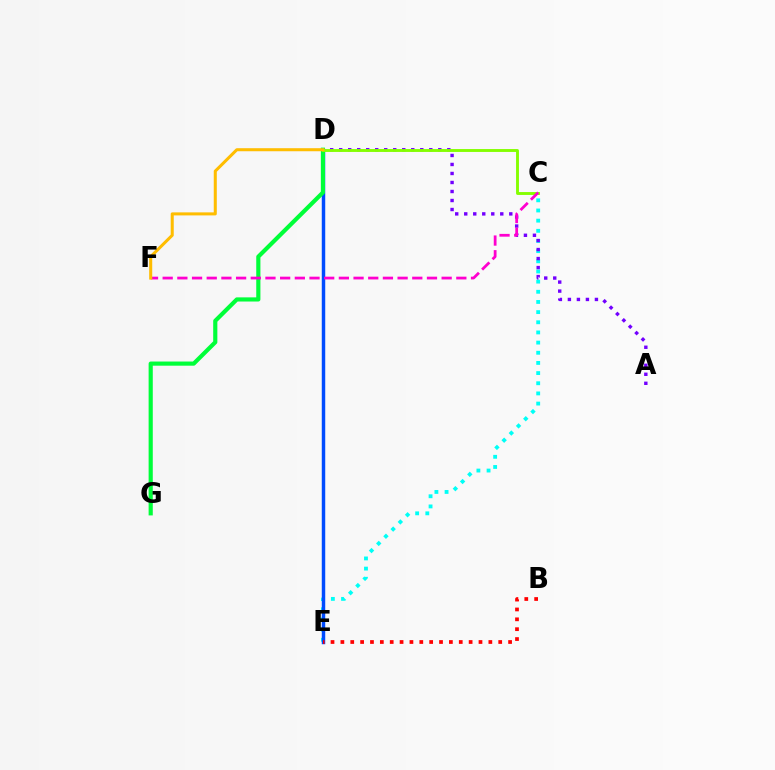{('C', 'E'): [{'color': '#00fff6', 'line_style': 'dotted', 'thickness': 2.76}], ('A', 'D'): [{'color': '#7200ff', 'line_style': 'dotted', 'thickness': 2.45}], ('D', 'E'): [{'color': '#004bff', 'line_style': 'solid', 'thickness': 2.49}], ('B', 'E'): [{'color': '#ff0000', 'line_style': 'dotted', 'thickness': 2.68}], ('D', 'G'): [{'color': '#00ff39', 'line_style': 'solid', 'thickness': 2.99}], ('C', 'D'): [{'color': '#84ff00', 'line_style': 'solid', 'thickness': 2.07}], ('C', 'F'): [{'color': '#ff00cf', 'line_style': 'dashed', 'thickness': 1.99}], ('D', 'F'): [{'color': '#ffbd00', 'line_style': 'solid', 'thickness': 2.19}]}